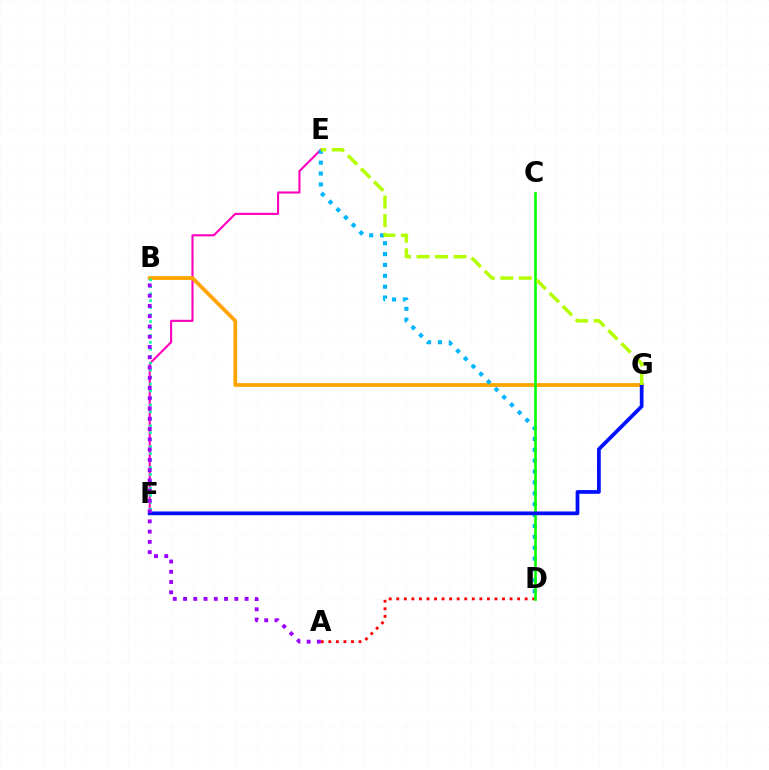{('E', 'F'): [{'color': '#ff00bd', 'line_style': 'solid', 'thickness': 1.52}], ('A', 'D'): [{'color': '#ff0000', 'line_style': 'dotted', 'thickness': 2.05}], ('B', 'G'): [{'color': '#ffa500', 'line_style': 'solid', 'thickness': 2.71}], ('D', 'E'): [{'color': '#00b5ff', 'line_style': 'dotted', 'thickness': 2.96}], ('B', 'F'): [{'color': '#00ff9d', 'line_style': 'dotted', 'thickness': 1.89}], ('C', 'D'): [{'color': '#08ff00', 'line_style': 'solid', 'thickness': 1.89}], ('F', 'G'): [{'color': '#0010ff', 'line_style': 'solid', 'thickness': 2.69}], ('E', 'G'): [{'color': '#b3ff00', 'line_style': 'dashed', 'thickness': 2.52}], ('A', 'B'): [{'color': '#9b00ff', 'line_style': 'dotted', 'thickness': 2.79}]}